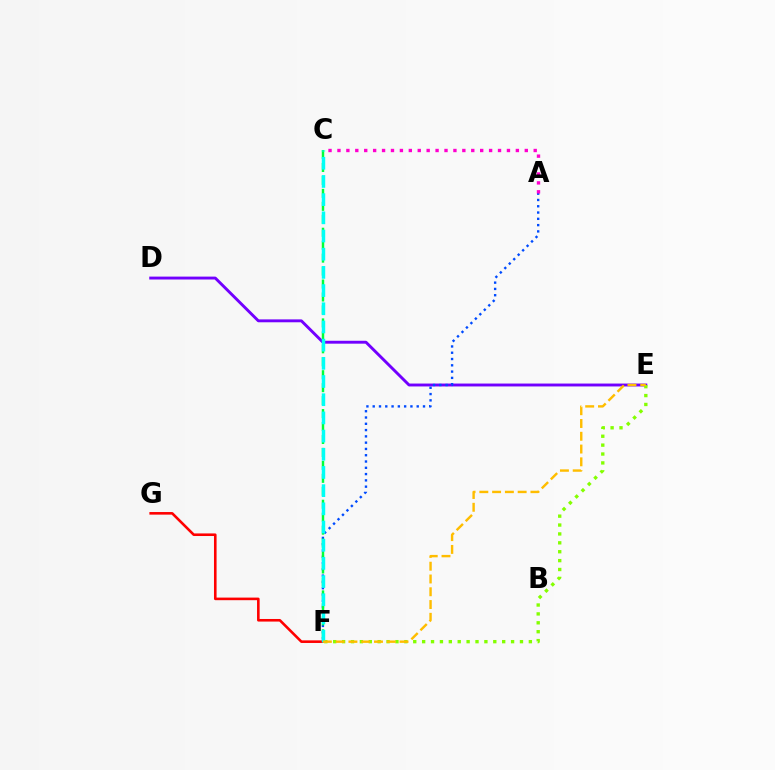{('D', 'E'): [{'color': '#7200ff', 'line_style': 'solid', 'thickness': 2.09}], ('A', 'F'): [{'color': '#004bff', 'line_style': 'dotted', 'thickness': 1.71}], ('F', 'G'): [{'color': '#ff0000', 'line_style': 'solid', 'thickness': 1.87}], ('C', 'F'): [{'color': '#00ff39', 'line_style': 'dashed', 'thickness': 1.76}, {'color': '#00fff6', 'line_style': 'dashed', 'thickness': 2.47}], ('E', 'F'): [{'color': '#84ff00', 'line_style': 'dotted', 'thickness': 2.42}, {'color': '#ffbd00', 'line_style': 'dashed', 'thickness': 1.74}], ('A', 'C'): [{'color': '#ff00cf', 'line_style': 'dotted', 'thickness': 2.42}]}